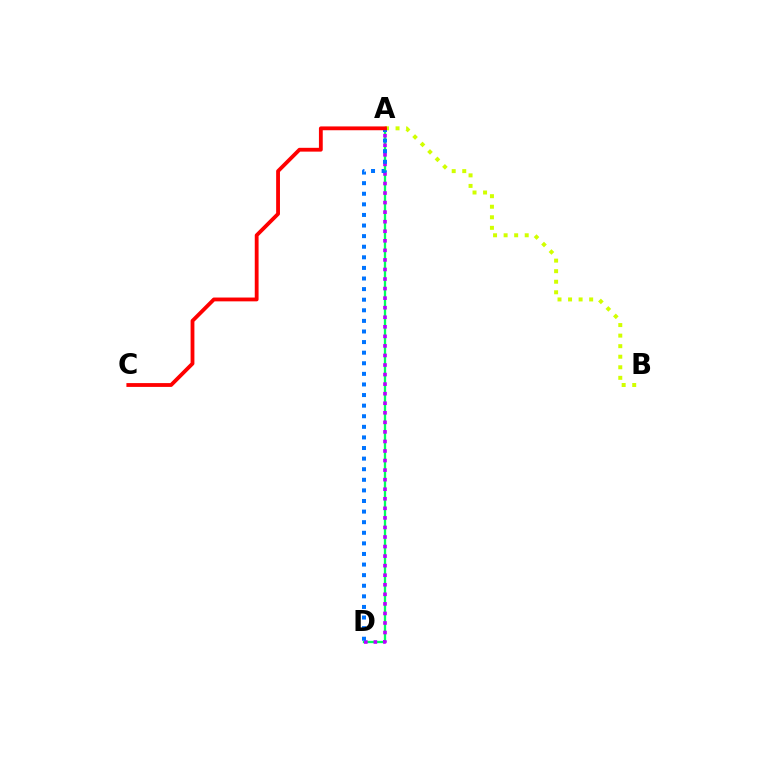{('A', 'D'): [{'color': '#00ff5c', 'line_style': 'solid', 'thickness': 1.66}, {'color': '#b900ff', 'line_style': 'dotted', 'thickness': 2.6}, {'color': '#0074ff', 'line_style': 'dotted', 'thickness': 2.88}], ('A', 'B'): [{'color': '#d1ff00', 'line_style': 'dotted', 'thickness': 2.87}], ('A', 'C'): [{'color': '#ff0000', 'line_style': 'solid', 'thickness': 2.75}]}